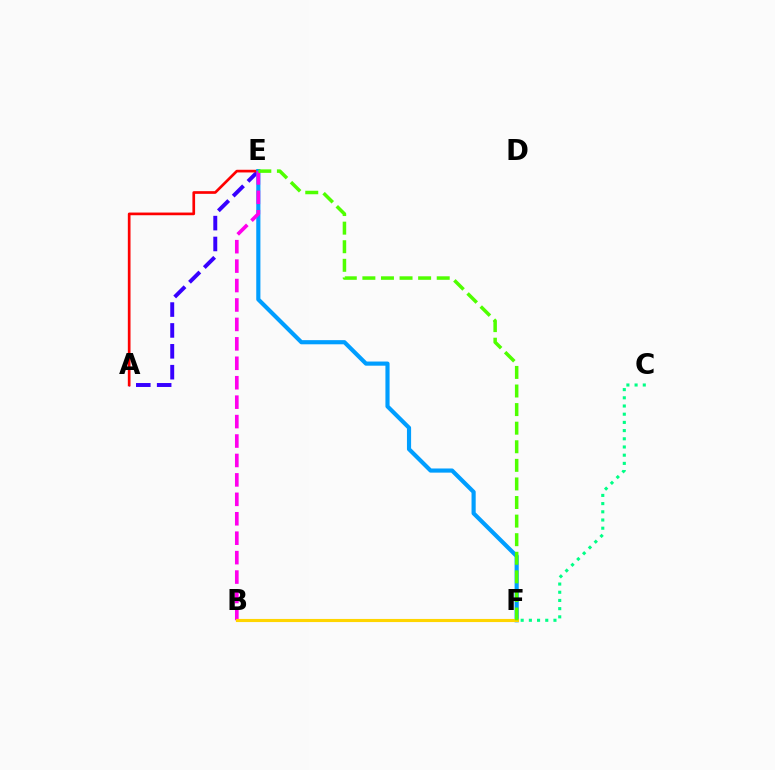{('C', 'F'): [{'color': '#00ff86', 'line_style': 'dotted', 'thickness': 2.23}], ('A', 'E'): [{'color': '#3700ff', 'line_style': 'dashed', 'thickness': 2.84}, {'color': '#ff0000', 'line_style': 'solid', 'thickness': 1.93}], ('E', 'F'): [{'color': '#009eff', 'line_style': 'solid', 'thickness': 2.99}, {'color': '#4fff00', 'line_style': 'dashed', 'thickness': 2.52}], ('B', 'E'): [{'color': '#ff00ed', 'line_style': 'dashed', 'thickness': 2.64}], ('B', 'F'): [{'color': '#ffd500', 'line_style': 'solid', 'thickness': 2.24}]}